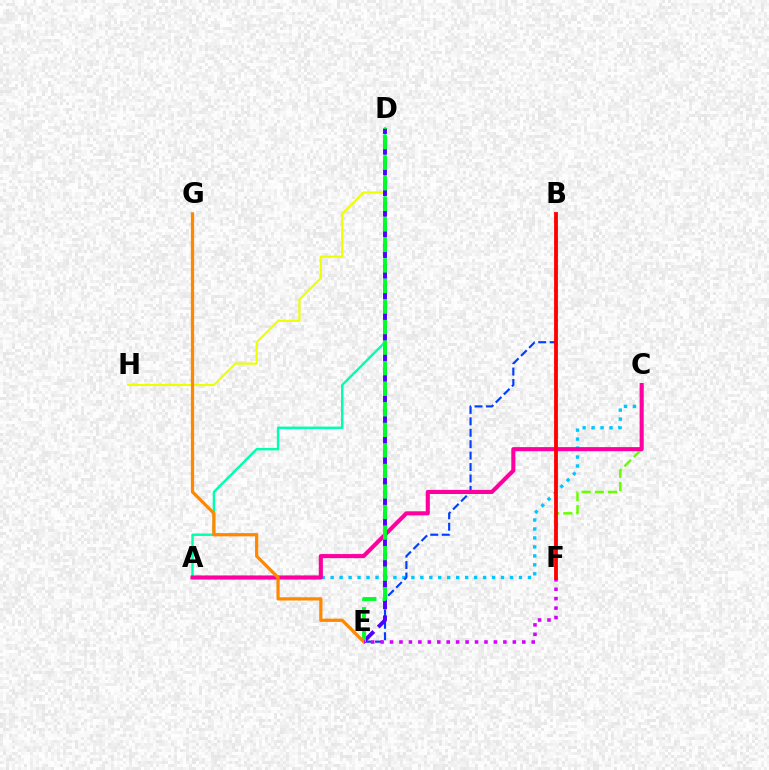{('D', 'H'): [{'color': '#eeff00', 'line_style': 'solid', 'thickness': 1.56}], ('A', 'D'): [{'color': '#00ffaf', 'line_style': 'solid', 'thickness': 1.74}], ('A', 'C'): [{'color': '#00c7ff', 'line_style': 'dotted', 'thickness': 2.44}, {'color': '#ff00a0', 'line_style': 'solid', 'thickness': 2.95}], ('C', 'F'): [{'color': '#66ff00', 'line_style': 'dashed', 'thickness': 1.79}], ('B', 'E'): [{'color': '#003fff', 'line_style': 'dashed', 'thickness': 1.55}], ('D', 'E'): [{'color': '#4f00ff', 'line_style': 'dashed', 'thickness': 2.81}, {'color': '#00ff27', 'line_style': 'dashed', 'thickness': 2.79}], ('E', 'G'): [{'color': '#ff8800', 'line_style': 'solid', 'thickness': 2.33}], ('E', 'F'): [{'color': '#d600ff', 'line_style': 'dotted', 'thickness': 2.57}], ('B', 'F'): [{'color': '#ff0000', 'line_style': 'solid', 'thickness': 2.74}]}